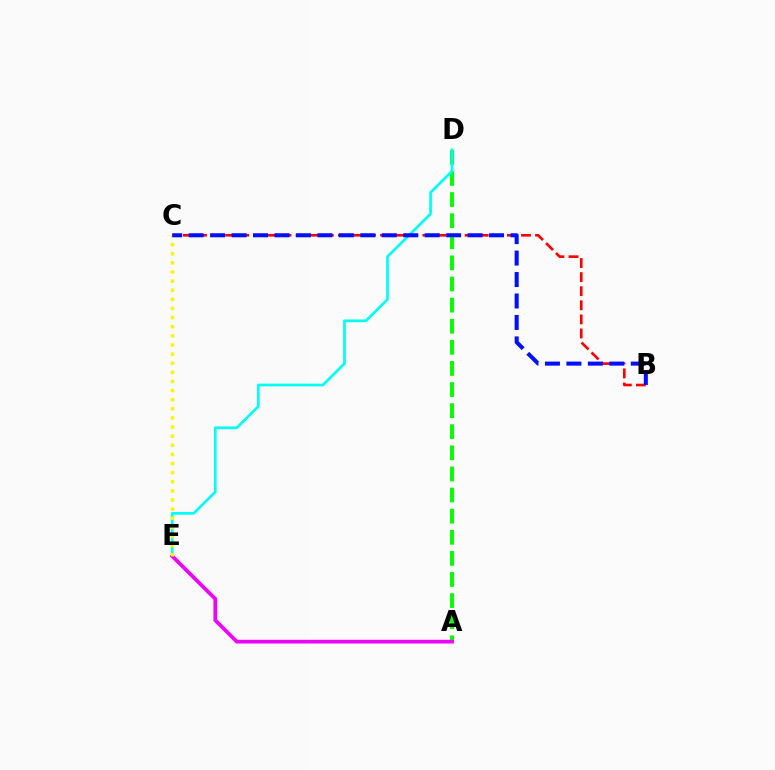{('A', 'D'): [{'color': '#08ff00', 'line_style': 'dashed', 'thickness': 2.87}], ('B', 'C'): [{'color': '#ff0000', 'line_style': 'dashed', 'thickness': 1.91}, {'color': '#0010ff', 'line_style': 'dashed', 'thickness': 2.91}], ('D', 'E'): [{'color': '#00fff6', 'line_style': 'solid', 'thickness': 1.96}], ('A', 'E'): [{'color': '#ee00ff', 'line_style': 'solid', 'thickness': 2.69}], ('C', 'E'): [{'color': '#fcf500', 'line_style': 'dotted', 'thickness': 2.48}]}